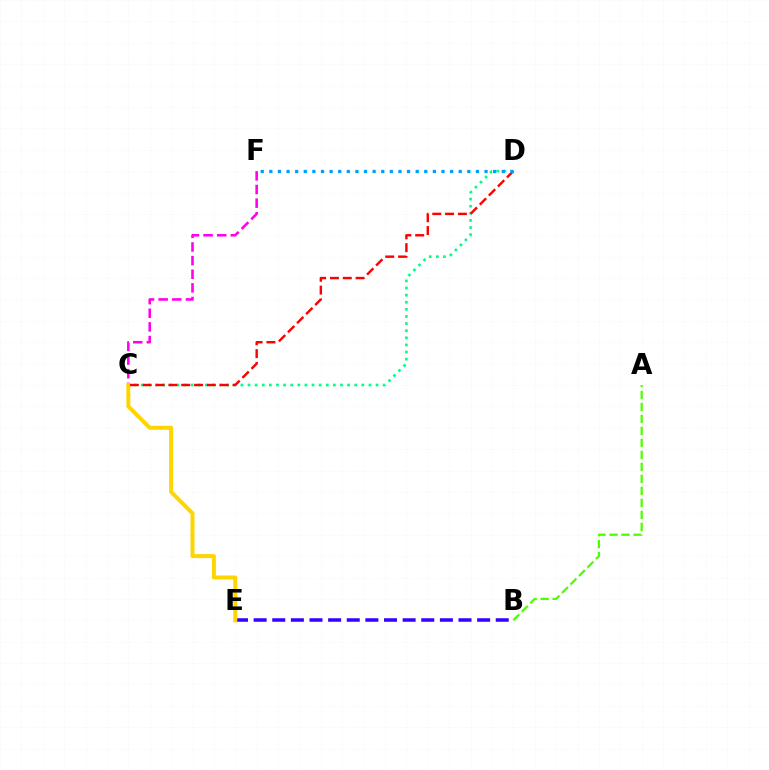{('A', 'B'): [{'color': '#4fff00', 'line_style': 'dashed', 'thickness': 1.63}], ('C', 'D'): [{'color': '#00ff86', 'line_style': 'dotted', 'thickness': 1.93}, {'color': '#ff0000', 'line_style': 'dashed', 'thickness': 1.74}], ('C', 'F'): [{'color': '#ff00ed', 'line_style': 'dashed', 'thickness': 1.85}], ('B', 'E'): [{'color': '#3700ff', 'line_style': 'dashed', 'thickness': 2.53}], ('C', 'E'): [{'color': '#ffd500', 'line_style': 'solid', 'thickness': 2.88}], ('D', 'F'): [{'color': '#009eff', 'line_style': 'dotted', 'thickness': 2.34}]}